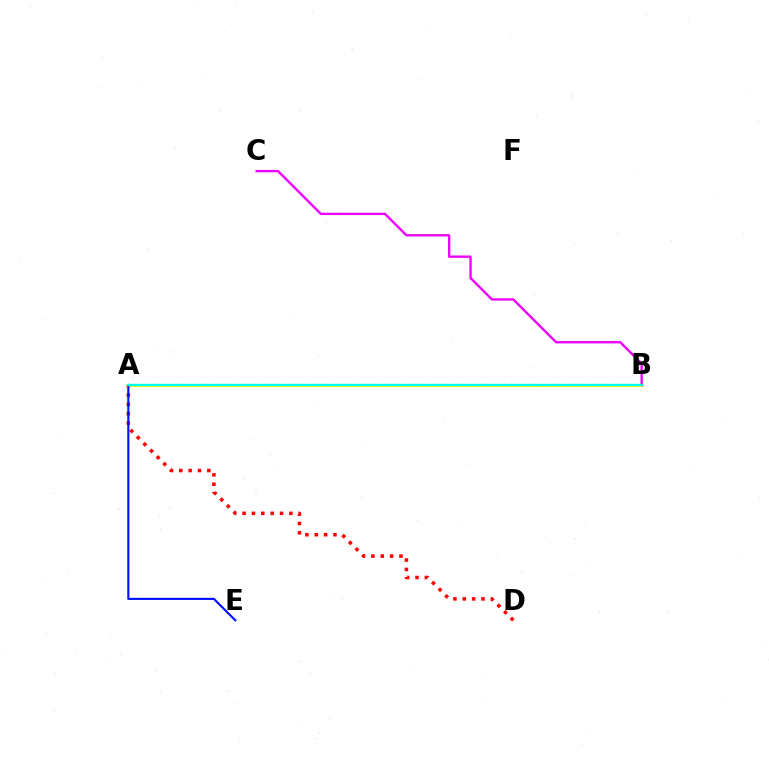{('A', 'D'): [{'color': '#ff0000', 'line_style': 'dotted', 'thickness': 2.54}], ('A', 'B'): [{'color': '#08ff00', 'line_style': 'dotted', 'thickness': 1.62}, {'color': '#fcf500', 'line_style': 'solid', 'thickness': 2.23}, {'color': '#00fff6', 'line_style': 'solid', 'thickness': 1.64}], ('A', 'E'): [{'color': '#0010ff', 'line_style': 'solid', 'thickness': 1.54}], ('B', 'C'): [{'color': '#ee00ff', 'line_style': 'solid', 'thickness': 1.69}]}